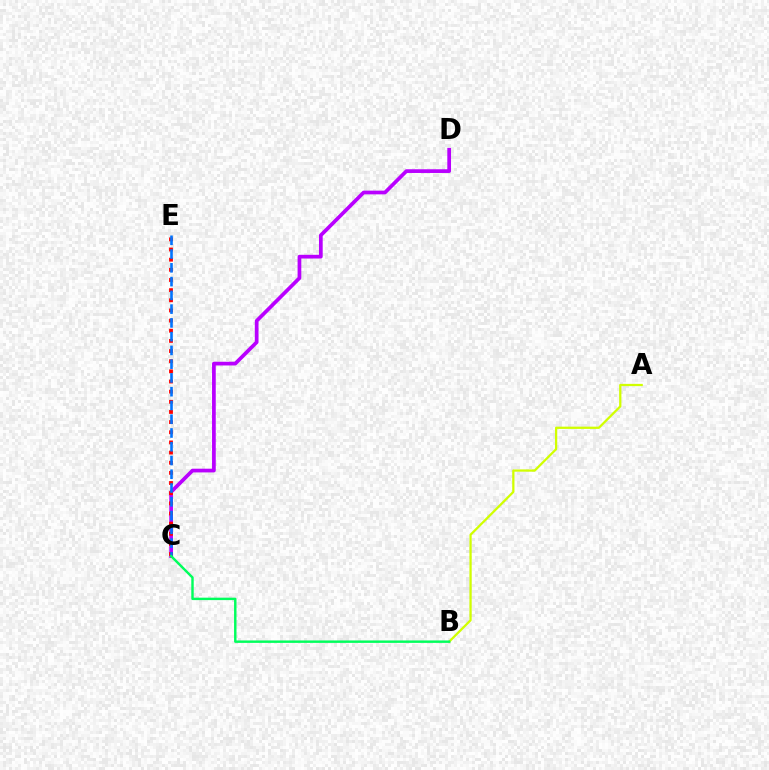{('C', 'D'): [{'color': '#b900ff', 'line_style': 'solid', 'thickness': 2.67}], ('C', 'E'): [{'color': '#ff0000', 'line_style': 'dotted', 'thickness': 2.76}, {'color': '#0074ff', 'line_style': 'dashed', 'thickness': 1.87}], ('A', 'B'): [{'color': '#d1ff00', 'line_style': 'solid', 'thickness': 1.63}], ('B', 'C'): [{'color': '#00ff5c', 'line_style': 'solid', 'thickness': 1.75}]}